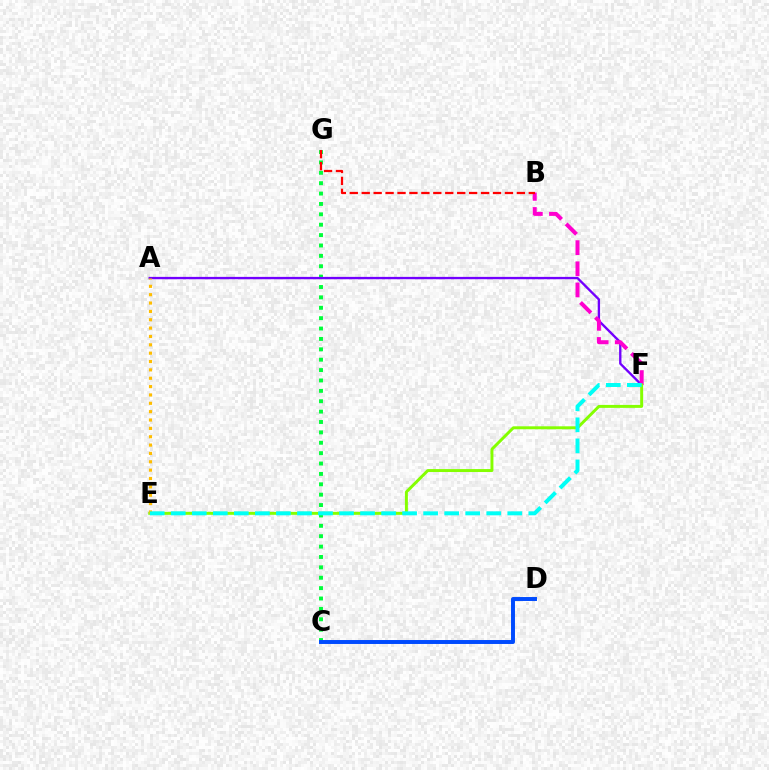{('C', 'G'): [{'color': '#00ff39', 'line_style': 'dotted', 'thickness': 2.82}], ('A', 'F'): [{'color': '#7200ff', 'line_style': 'solid', 'thickness': 1.69}], ('B', 'F'): [{'color': '#ff00cf', 'line_style': 'dashed', 'thickness': 2.87}], ('B', 'G'): [{'color': '#ff0000', 'line_style': 'dashed', 'thickness': 1.62}], ('E', 'F'): [{'color': '#84ff00', 'line_style': 'solid', 'thickness': 2.12}, {'color': '#00fff6', 'line_style': 'dashed', 'thickness': 2.86}], ('A', 'E'): [{'color': '#ffbd00', 'line_style': 'dotted', 'thickness': 2.27}], ('C', 'D'): [{'color': '#004bff', 'line_style': 'solid', 'thickness': 2.84}]}